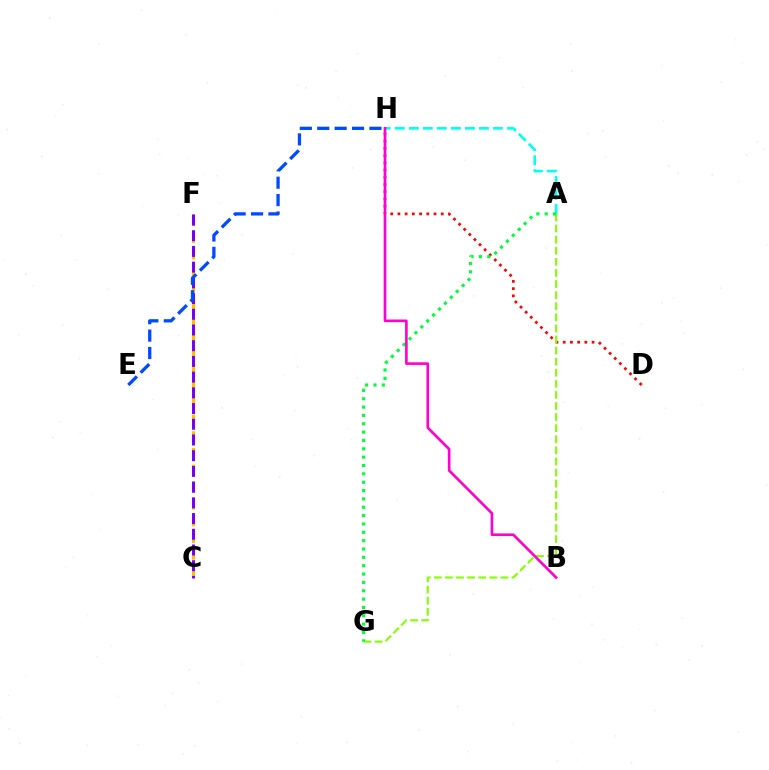{('C', 'F'): [{'color': '#ffbd00', 'line_style': 'dashed', 'thickness': 2.27}, {'color': '#7200ff', 'line_style': 'dashed', 'thickness': 2.13}], ('D', 'H'): [{'color': '#ff0000', 'line_style': 'dotted', 'thickness': 1.96}], ('A', 'H'): [{'color': '#00fff6', 'line_style': 'dashed', 'thickness': 1.91}], ('A', 'G'): [{'color': '#84ff00', 'line_style': 'dashed', 'thickness': 1.51}, {'color': '#00ff39', 'line_style': 'dotted', 'thickness': 2.27}], ('B', 'H'): [{'color': '#ff00cf', 'line_style': 'solid', 'thickness': 1.9}], ('E', 'H'): [{'color': '#004bff', 'line_style': 'dashed', 'thickness': 2.36}]}